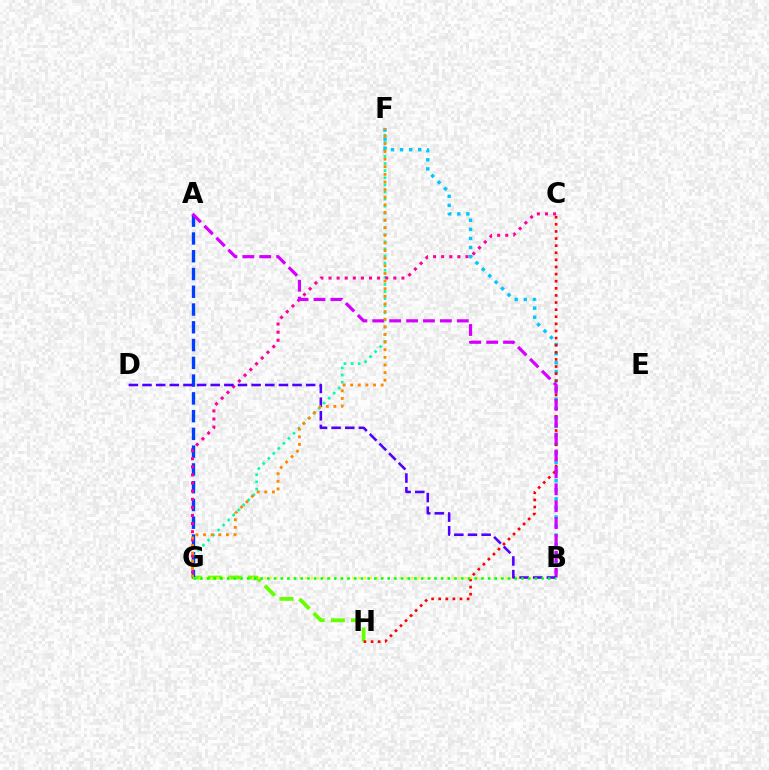{('G', 'H'): [{'color': '#66ff00', 'line_style': 'dashed', 'thickness': 2.73}], ('A', 'G'): [{'color': '#003fff', 'line_style': 'dashed', 'thickness': 2.41}], ('F', 'G'): [{'color': '#00ffaf', 'line_style': 'dotted', 'thickness': 1.93}, {'color': '#ff8800', 'line_style': 'dotted', 'thickness': 2.07}], ('C', 'G'): [{'color': '#ff00a0', 'line_style': 'dotted', 'thickness': 2.2}], ('B', 'F'): [{'color': '#00c7ff', 'line_style': 'dotted', 'thickness': 2.46}], ('C', 'H'): [{'color': '#ff0000', 'line_style': 'dotted', 'thickness': 1.93}], ('A', 'B'): [{'color': '#d600ff', 'line_style': 'dashed', 'thickness': 2.3}], ('B', 'G'): [{'color': '#eeff00', 'line_style': 'dotted', 'thickness': 1.6}, {'color': '#00ff27', 'line_style': 'dotted', 'thickness': 1.82}], ('B', 'D'): [{'color': '#4f00ff', 'line_style': 'dashed', 'thickness': 1.85}]}